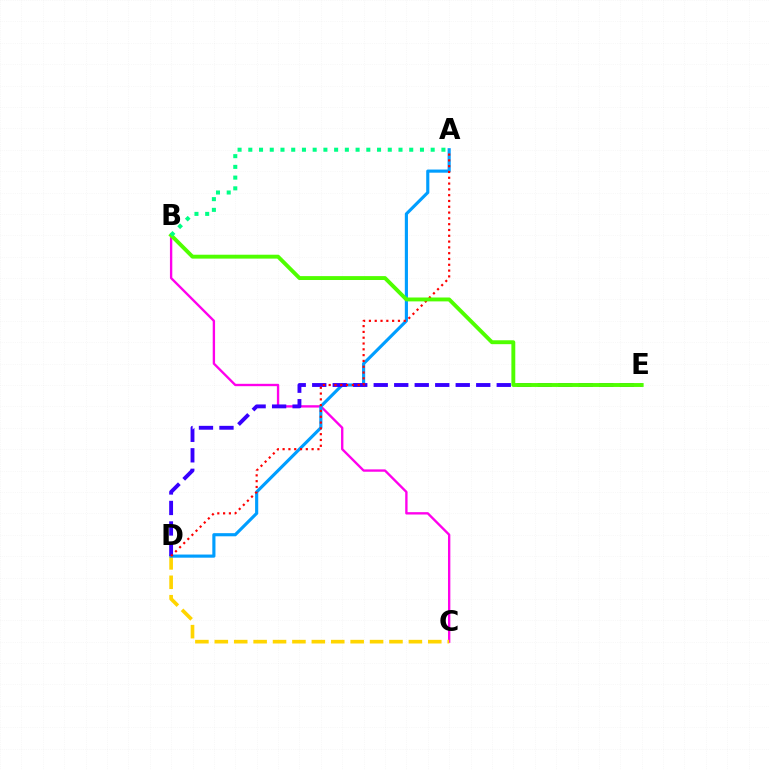{('B', 'C'): [{'color': '#ff00ed', 'line_style': 'solid', 'thickness': 1.7}], ('C', 'D'): [{'color': '#ffd500', 'line_style': 'dashed', 'thickness': 2.64}], ('A', 'D'): [{'color': '#009eff', 'line_style': 'solid', 'thickness': 2.26}, {'color': '#ff0000', 'line_style': 'dotted', 'thickness': 1.58}], ('D', 'E'): [{'color': '#3700ff', 'line_style': 'dashed', 'thickness': 2.79}], ('B', 'E'): [{'color': '#4fff00', 'line_style': 'solid', 'thickness': 2.81}], ('A', 'B'): [{'color': '#00ff86', 'line_style': 'dotted', 'thickness': 2.91}]}